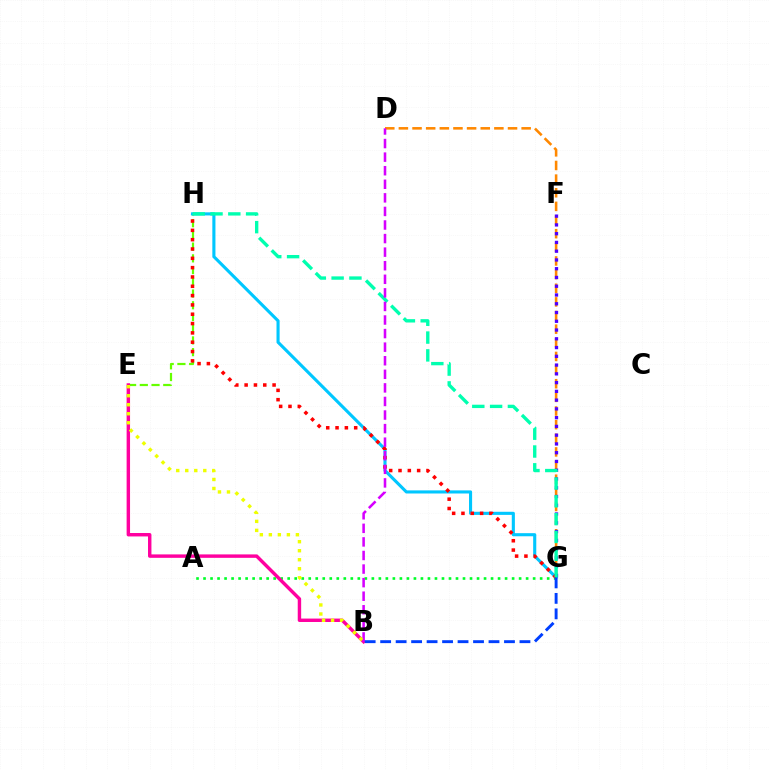{('D', 'G'): [{'color': '#ff8800', 'line_style': 'dashed', 'thickness': 1.85}], ('E', 'H'): [{'color': '#66ff00', 'line_style': 'dashed', 'thickness': 1.59}], ('A', 'G'): [{'color': '#00ff27', 'line_style': 'dotted', 'thickness': 1.91}], ('B', 'E'): [{'color': '#ff00a0', 'line_style': 'solid', 'thickness': 2.46}, {'color': '#eeff00', 'line_style': 'dotted', 'thickness': 2.45}], ('G', 'H'): [{'color': '#00c7ff', 'line_style': 'solid', 'thickness': 2.24}, {'color': '#ff0000', 'line_style': 'dotted', 'thickness': 2.53}, {'color': '#00ffaf', 'line_style': 'dashed', 'thickness': 2.42}], ('F', 'G'): [{'color': '#4f00ff', 'line_style': 'dotted', 'thickness': 2.38}], ('B', 'D'): [{'color': '#d600ff', 'line_style': 'dashed', 'thickness': 1.84}], ('B', 'G'): [{'color': '#003fff', 'line_style': 'dashed', 'thickness': 2.1}]}